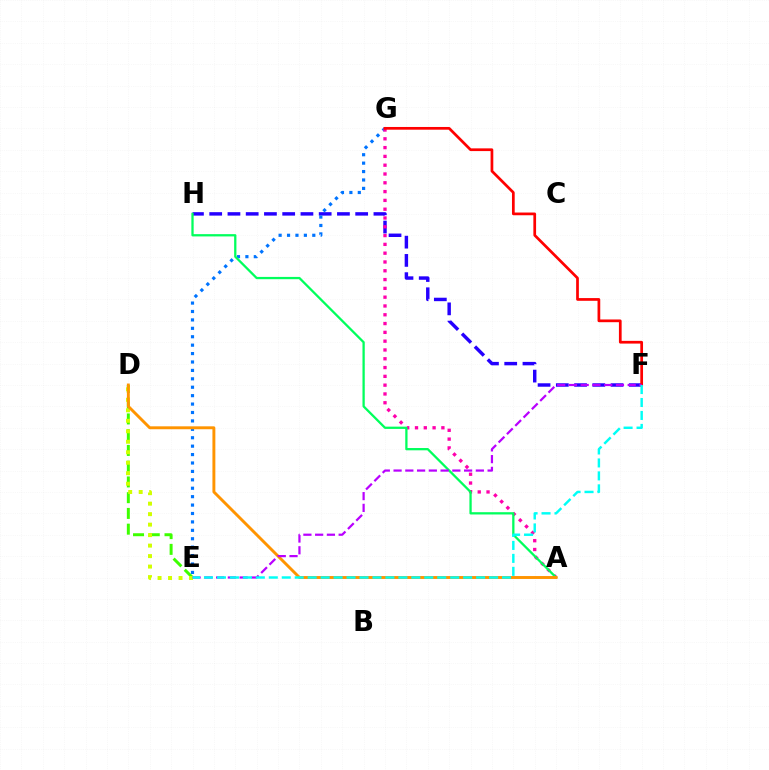{('D', 'E'): [{'color': '#3dff00', 'line_style': 'dashed', 'thickness': 2.14}, {'color': '#d1ff00', 'line_style': 'dotted', 'thickness': 2.85}], ('F', 'H'): [{'color': '#2500ff', 'line_style': 'dashed', 'thickness': 2.48}], ('E', 'G'): [{'color': '#0074ff', 'line_style': 'dotted', 'thickness': 2.29}], ('A', 'G'): [{'color': '#ff00ac', 'line_style': 'dotted', 'thickness': 2.39}], ('A', 'H'): [{'color': '#00ff5c', 'line_style': 'solid', 'thickness': 1.64}], ('A', 'D'): [{'color': '#ff9400', 'line_style': 'solid', 'thickness': 2.1}], ('F', 'G'): [{'color': '#ff0000', 'line_style': 'solid', 'thickness': 1.96}], ('E', 'F'): [{'color': '#b900ff', 'line_style': 'dashed', 'thickness': 1.6}, {'color': '#00fff6', 'line_style': 'dashed', 'thickness': 1.76}]}